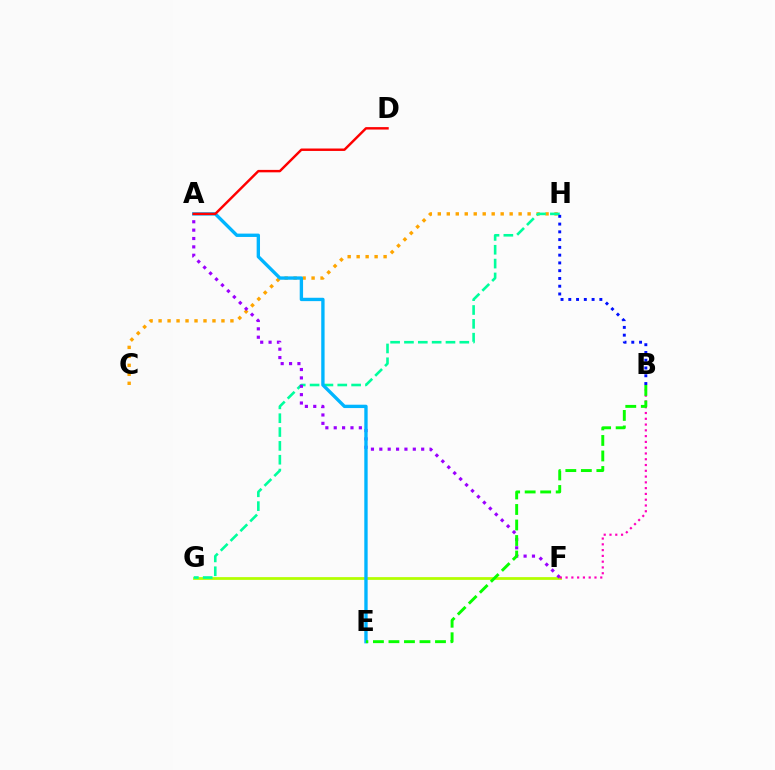{('F', 'G'): [{'color': '#b3ff00', 'line_style': 'solid', 'thickness': 1.99}], ('C', 'H'): [{'color': '#ffa500', 'line_style': 'dotted', 'thickness': 2.44}], ('G', 'H'): [{'color': '#00ff9d', 'line_style': 'dashed', 'thickness': 1.88}], ('A', 'F'): [{'color': '#9b00ff', 'line_style': 'dotted', 'thickness': 2.27}], ('B', 'F'): [{'color': '#ff00bd', 'line_style': 'dotted', 'thickness': 1.57}], ('A', 'E'): [{'color': '#00b5ff', 'line_style': 'solid', 'thickness': 2.41}], ('B', 'E'): [{'color': '#08ff00', 'line_style': 'dashed', 'thickness': 2.11}], ('B', 'H'): [{'color': '#0010ff', 'line_style': 'dotted', 'thickness': 2.11}], ('A', 'D'): [{'color': '#ff0000', 'line_style': 'solid', 'thickness': 1.75}]}